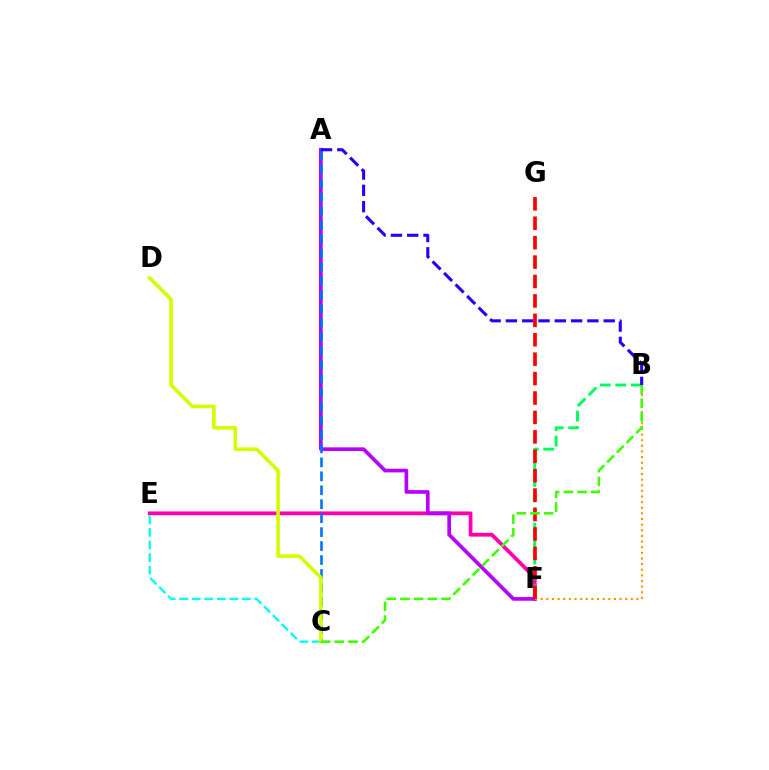{('E', 'F'): [{'color': '#ff00ac', 'line_style': 'solid', 'thickness': 2.72}], ('C', 'E'): [{'color': '#00fff6', 'line_style': 'dashed', 'thickness': 1.7}], ('A', 'F'): [{'color': '#b900ff', 'line_style': 'solid', 'thickness': 2.65}], ('B', 'F'): [{'color': '#ff9400', 'line_style': 'dotted', 'thickness': 1.53}, {'color': '#00ff5c', 'line_style': 'dashed', 'thickness': 2.1}], ('A', 'C'): [{'color': '#0074ff', 'line_style': 'dashed', 'thickness': 1.9}], ('A', 'B'): [{'color': '#2500ff', 'line_style': 'dashed', 'thickness': 2.21}], ('F', 'G'): [{'color': '#ff0000', 'line_style': 'dashed', 'thickness': 2.64}], ('C', 'D'): [{'color': '#d1ff00', 'line_style': 'solid', 'thickness': 2.58}], ('B', 'C'): [{'color': '#3dff00', 'line_style': 'dashed', 'thickness': 1.86}]}